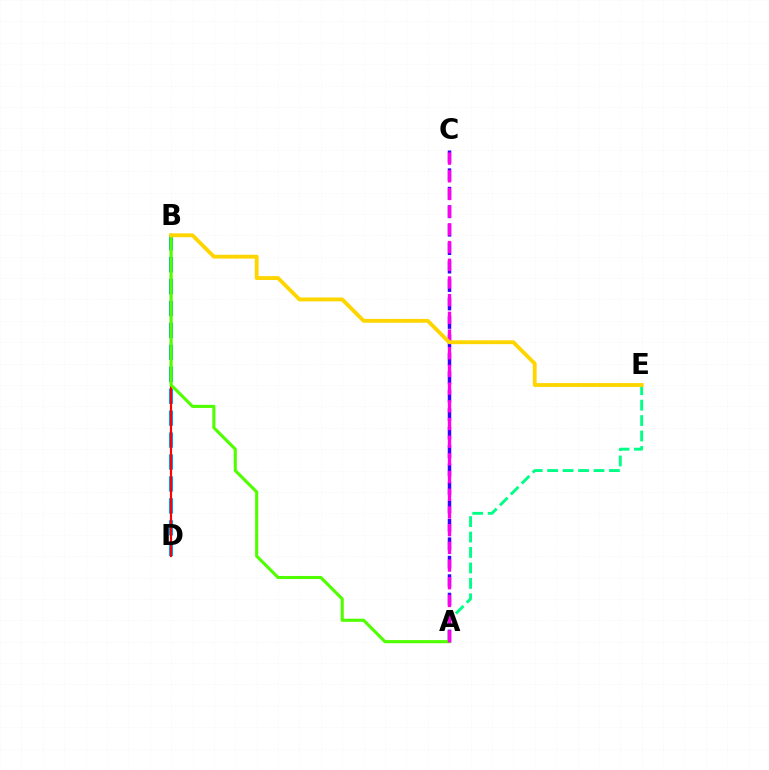{('A', 'C'): [{'color': '#3700ff', 'line_style': 'dashed', 'thickness': 2.51}, {'color': '#ff00ed', 'line_style': 'dashed', 'thickness': 2.4}], ('A', 'E'): [{'color': '#00ff86', 'line_style': 'dashed', 'thickness': 2.1}], ('B', 'D'): [{'color': '#009eff', 'line_style': 'dashed', 'thickness': 2.98}, {'color': '#ff0000', 'line_style': 'solid', 'thickness': 1.57}], ('A', 'B'): [{'color': '#4fff00', 'line_style': 'solid', 'thickness': 2.23}], ('B', 'E'): [{'color': '#ffd500', 'line_style': 'solid', 'thickness': 2.77}]}